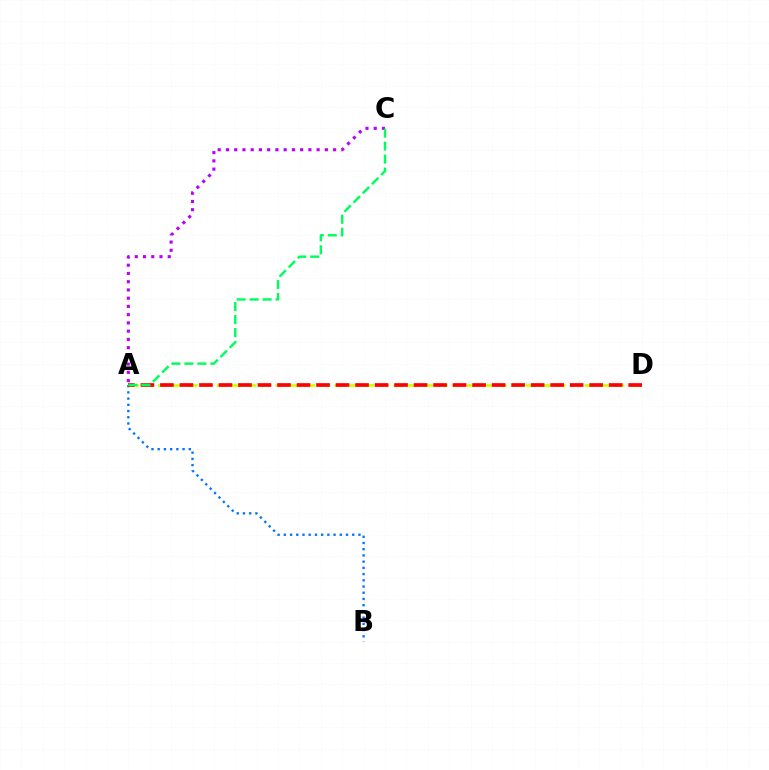{('A', 'B'): [{'color': '#0074ff', 'line_style': 'dotted', 'thickness': 1.69}], ('A', 'D'): [{'color': '#d1ff00', 'line_style': 'dashed', 'thickness': 2.0}, {'color': '#ff0000', 'line_style': 'dashed', 'thickness': 2.65}], ('A', 'C'): [{'color': '#b900ff', 'line_style': 'dotted', 'thickness': 2.24}, {'color': '#00ff5c', 'line_style': 'dashed', 'thickness': 1.76}]}